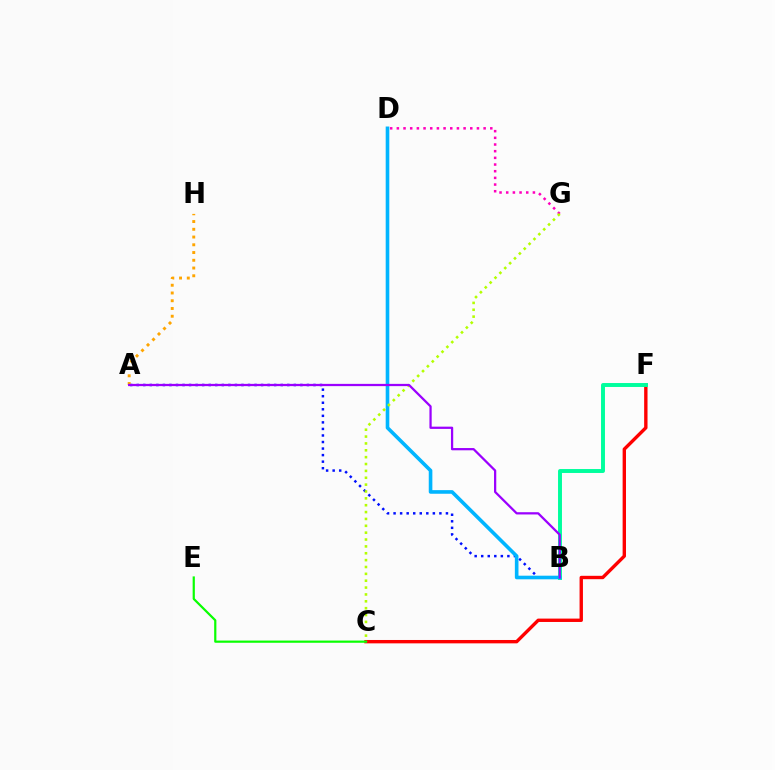{('A', 'B'): [{'color': '#0010ff', 'line_style': 'dotted', 'thickness': 1.78}, {'color': '#9b00ff', 'line_style': 'solid', 'thickness': 1.62}], ('C', 'F'): [{'color': '#ff0000', 'line_style': 'solid', 'thickness': 2.43}], ('A', 'H'): [{'color': '#ffa500', 'line_style': 'dotted', 'thickness': 2.11}], ('B', 'F'): [{'color': '#00ff9d', 'line_style': 'solid', 'thickness': 2.83}], ('D', 'G'): [{'color': '#ff00bd', 'line_style': 'dotted', 'thickness': 1.81}], ('B', 'D'): [{'color': '#00b5ff', 'line_style': 'solid', 'thickness': 2.61}], ('C', 'G'): [{'color': '#b3ff00', 'line_style': 'dotted', 'thickness': 1.86}], ('C', 'E'): [{'color': '#08ff00', 'line_style': 'solid', 'thickness': 1.58}]}